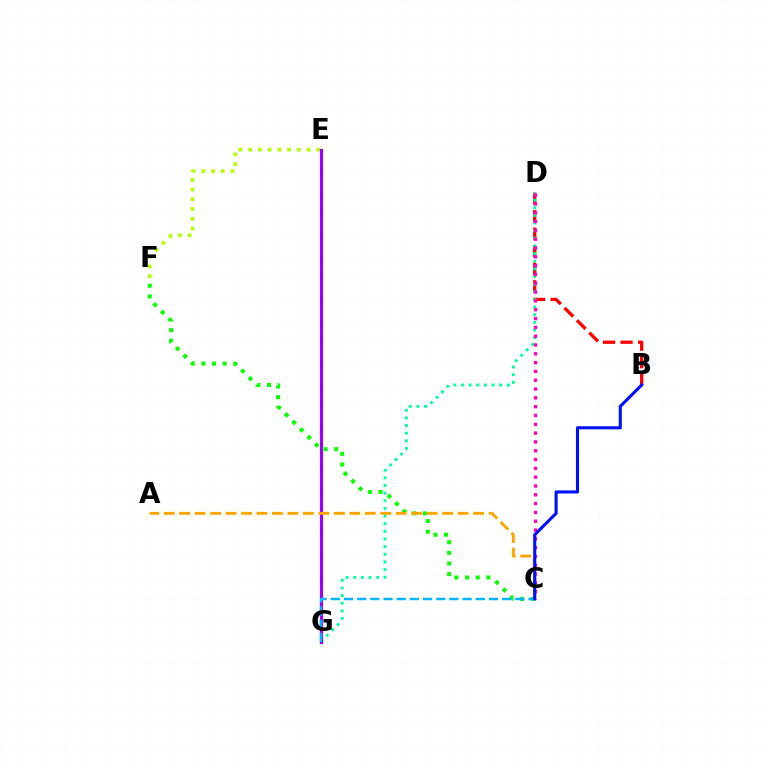{('E', 'F'): [{'color': '#b3ff00', 'line_style': 'dotted', 'thickness': 2.65}], ('B', 'D'): [{'color': '#ff0000', 'line_style': 'dashed', 'thickness': 2.38}], ('D', 'G'): [{'color': '#00ff9d', 'line_style': 'dotted', 'thickness': 2.08}], ('C', 'D'): [{'color': '#ff00bd', 'line_style': 'dotted', 'thickness': 2.39}], ('E', 'G'): [{'color': '#9b00ff', 'line_style': 'solid', 'thickness': 2.29}], ('C', 'F'): [{'color': '#08ff00', 'line_style': 'dotted', 'thickness': 2.89}], ('C', 'G'): [{'color': '#00b5ff', 'line_style': 'dashed', 'thickness': 1.79}], ('A', 'C'): [{'color': '#ffa500', 'line_style': 'dashed', 'thickness': 2.1}], ('B', 'C'): [{'color': '#0010ff', 'line_style': 'solid', 'thickness': 2.22}]}